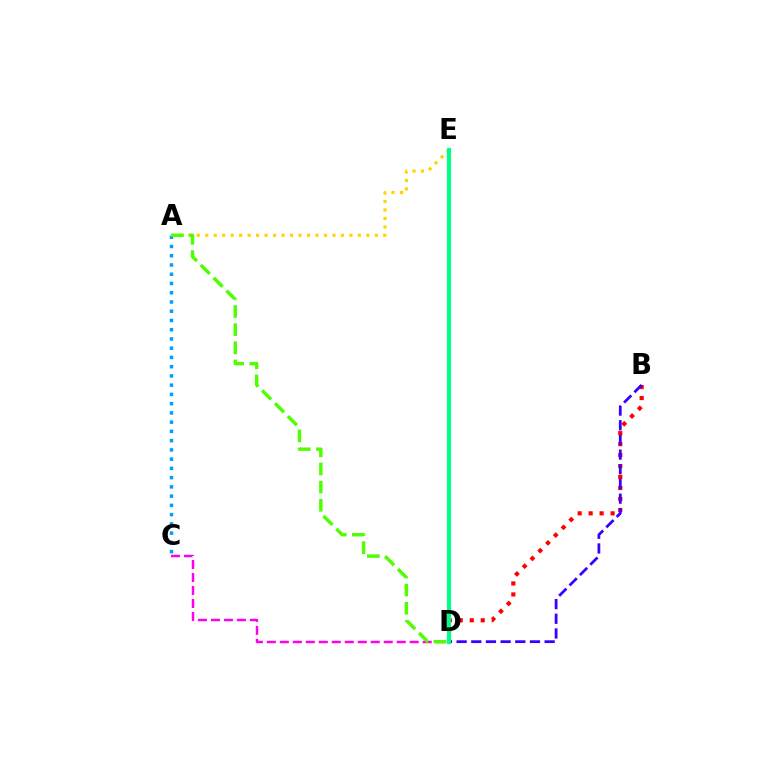{('C', 'D'): [{'color': '#ff00ed', 'line_style': 'dashed', 'thickness': 1.76}], ('B', 'D'): [{'color': '#ff0000', 'line_style': 'dotted', 'thickness': 2.98}, {'color': '#3700ff', 'line_style': 'dashed', 'thickness': 1.99}], ('A', 'E'): [{'color': '#ffd500', 'line_style': 'dotted', 'thickness': 2.3}], ('A', 'C'): [{'color': '#009eff', 'line_style': 'dotted', 'thickness': 2.51}], ('A', 'D'): [{'color': '#4fff00', 'line_style': 'dashed', 'thickness': 2.47}], ('D', 'E'): [{'color': '#00ff86', 'line_style': 'solid', 'thickness': 3.0}]}